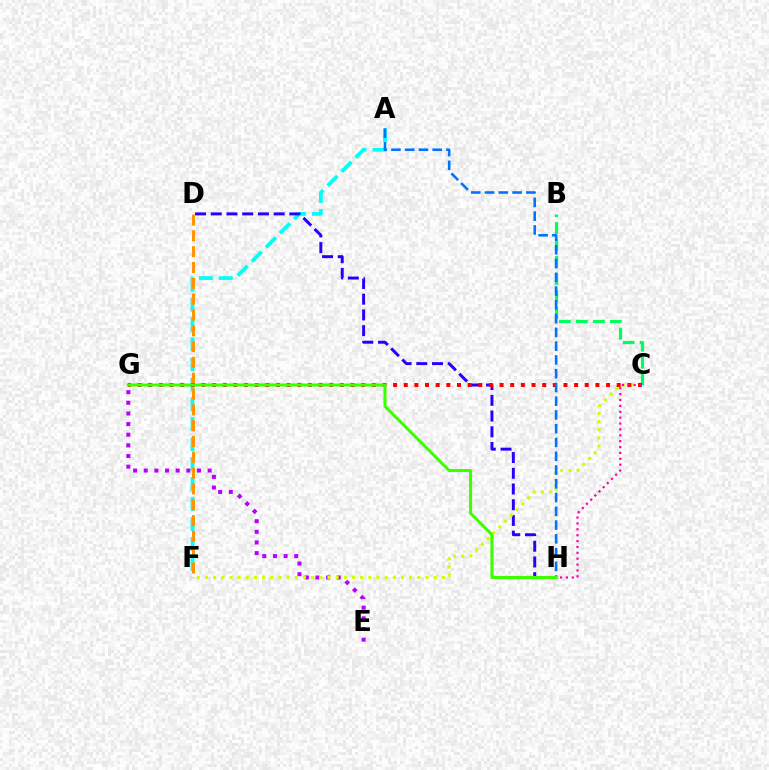{('E', 'G'): [{'color': '#b900ff', 'line_style': 'dotted', 'thickness': 2.89}], ('A', 'F'): [{'color': '#00fff6', 'line_style': 'dashed', 'thickness': 2.71}], ('D', 'H'): [{'color': '#2500ff', 'line_style': 'dashed', 'thickness': 2.14}], ('D', 'F'): [{'color': '#ff9400', 'line_style': 'dashed', 'thickness': 2.15}], ('B', 'C'): [{'color': '#00ff5c', 'line_style': 'dashed', 'thickness': 2.3}], ('C', 'F'): [{'color': '#d1ff00', 'line_style': 'dotted', 'thickness': 2.22}], ('C', 'G'): [{'color': '#ff0000', 'line_style': 'dotted', 'thickness': 2.89}], ('A', 'H'): [{'color': '#0074ff', 'line_style': 'dashed', 'thickness': 1.87}], ('C', 'H'): [{'color': '#ff00ac', 'line_style': 'dotted', 'thickness': 1.6}], ('G', 'H'): [{'color': '#3dff00', 'line_style': 'solid', 'thickness': 2.19}]}